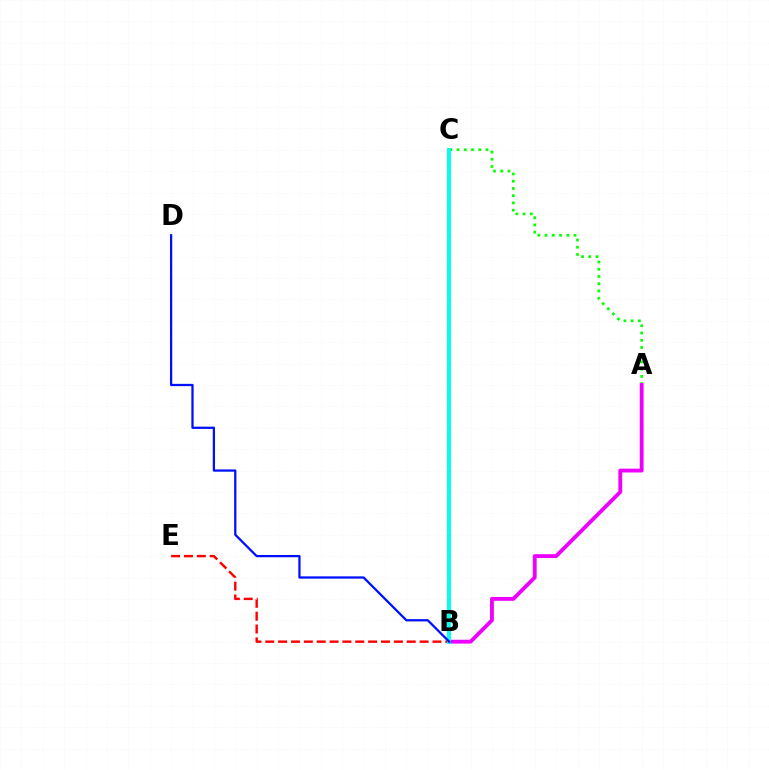{('B', 'E'): [{'color': '#ff0000', 'line_style': 'dashed', 'thickness': 1.75}], ('B', 'C'): [{'color': '#fcf500', 'line_style': 'solid', 'thickness': 2.74}, {'color': '#00fff6', 'line_style': 'solid', 'thickness': 2.82}], ('A', 'C'): [{'color': '#08ff00', 'line_style': 'dotted', 'thickness': 1.96}], ('A', 'B'): [{'color': '#ee00ff', 'line_style': 'solid', 'thickness': 2.77}], ('B', 'D'): [{'color': '#0010ff', 'line_style': 'solid', 'thickness': 1.63}]}